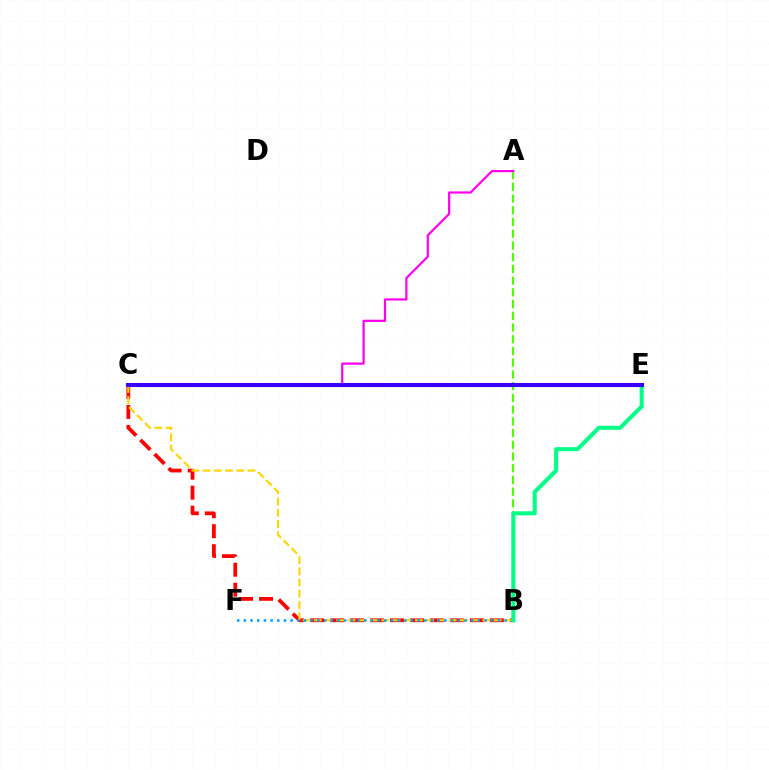{('B', 'C'): [{'color': '#ff0000', 'line_style': 'dashed', 'thickness': 2.71}, {'color': '#ffd500', 'line_style': 'dashed', 'thickness': 1.53}], ('A', 'B'): [{'color': '#4fff00', 'line_style': 'dashed', 'thickness': 1.59}], ('B', 'F'): [{'color': '#009eff', 'line_style': 'dotted', 'thickness': 1.82}], ('A', 'C'): [{'color': '#ff00ed', 'line_style': 'solid', 'thickness': 1.59}], ('B', 'E'): [{'color': '#00ff86', 'line_style': 'solid', 'thickness': 2.9}], ('C', 'E'): [{'color': '#3700ff', 'line_style': 'solid', 'thickness': 2.93}]}